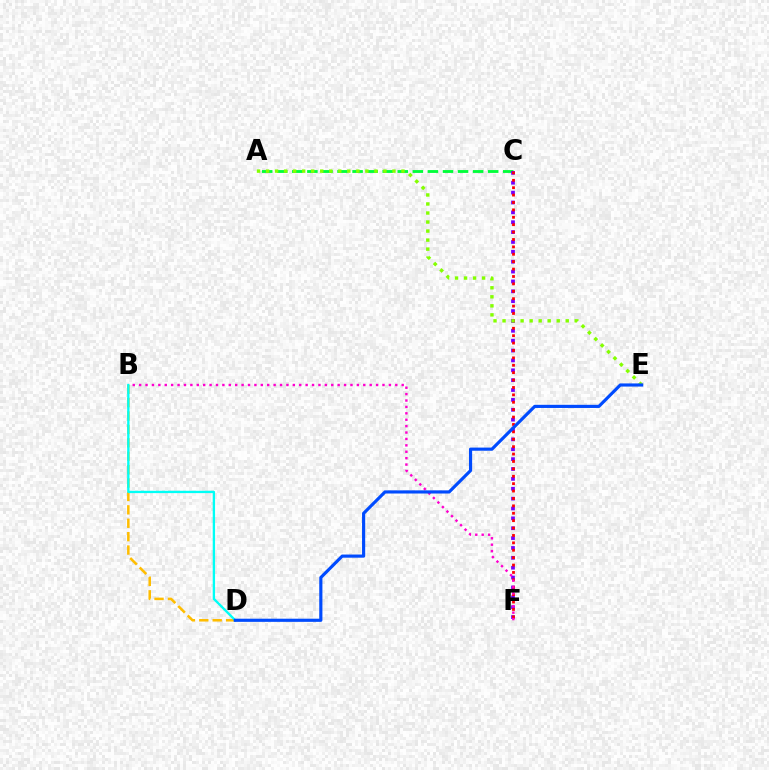{('B', 'D'): [{'color': '#ffbd00', 'line_style': 'dashed', 'thickness': 1.82}, {'color': '#00fff6', 'line_style': 'solid', 'thickness': 1.68}], ('A', 'C'): [{'color': '#00ff39', 'line_style': 'dashed', 'thickness': 2.05}], ('C', 'F'): [{'color': '#7200ff', 'line_style': 'dotted', 'thickness': 2.68}, {'color': '#ff0000', 'line_style': 'dotted', 'thickness': 2.01}], ('A', 'E'): [{'color': '#84ff00', 'line_style': 'dotted', 'thickness': 2.45}], ('B', 'F'): [{'color': '#ff00cf', 'line_style': 'dotted', 'thickness': 1.74}], ('D', 'E'): [{'color': '#004bff', 'line_style': 'solid', 'thickness': 2.27}]}